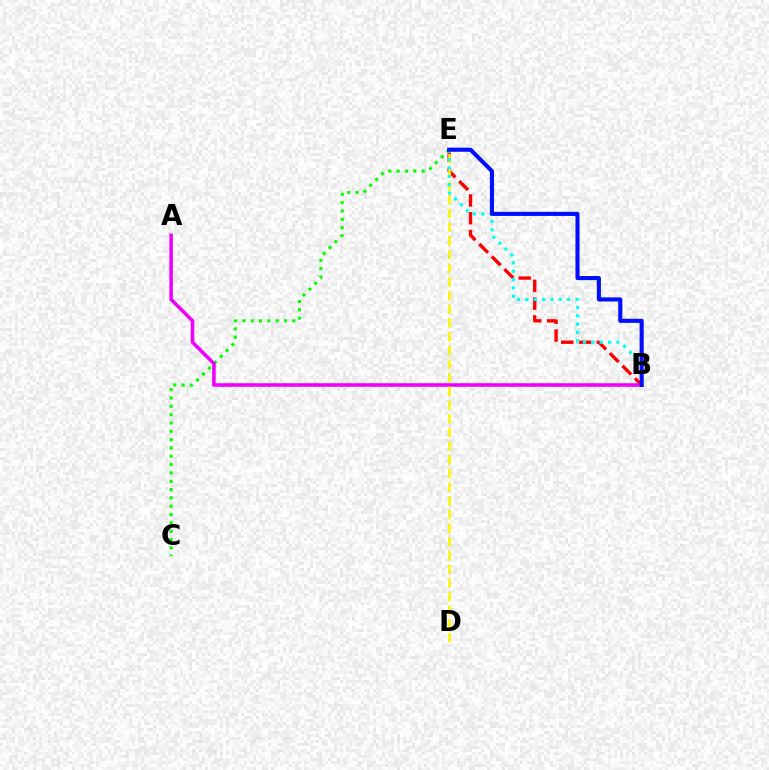{('C', 'E'): [{'color': '#08ff00', 'line_style': 'dotted', 'thickness': 2.26}], ('B', 'E'): [{'color': '#ff0000', 'line_style': 'dashed', 'thickness': 2.42}, {'color': '#00fff6', 'line_style': 'dotted', 'thickness': 2.27}, {'color': '#0010ff', 'line_style': 'solid', 'thickness': 2.95}], ('A', 'B'): [{'color': '#ee00ff', 'line_style': 'solid', 'thickness': 2.56}], ('D', 'E'): [{'color': '#fcf500', 'line_style': 'dashed', 'thickness': 1.86}]}